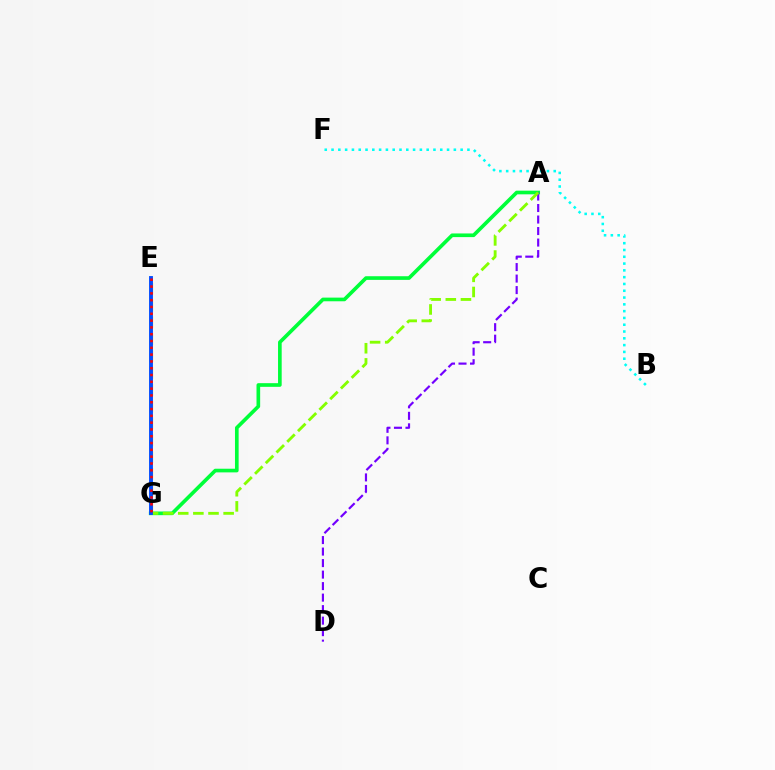{('A', 'G'): [{'color': '#00ff39', 'line_style': 'solid', 'thickness': 2.63}, {'color': '#84ff00', 'line_style': 'dashed', 'thickness': 2.06}], ('A', 'D'): [{'color': '#7200ff', 'line_style': 'dashed', 'thickness': 1.56}], ('E', 'G'): [{'color': '#ffbd00', 'line_style': 'dashed', 'thickness': 2.29}, {'color': '#ff00cf', 'line_style': 'dashed', 'thickness': 1.71}, {'color': '#004bff', 'line_style': 'solid', 'thickness': 2.79}, {'color': '#ff0000', 'line_style': 'dotted', 'thickness': 1.85}], ('B', 'F'): [{'color': '#00fff6', 'line_style': 'dotted', 'thickness': 1.85}]}